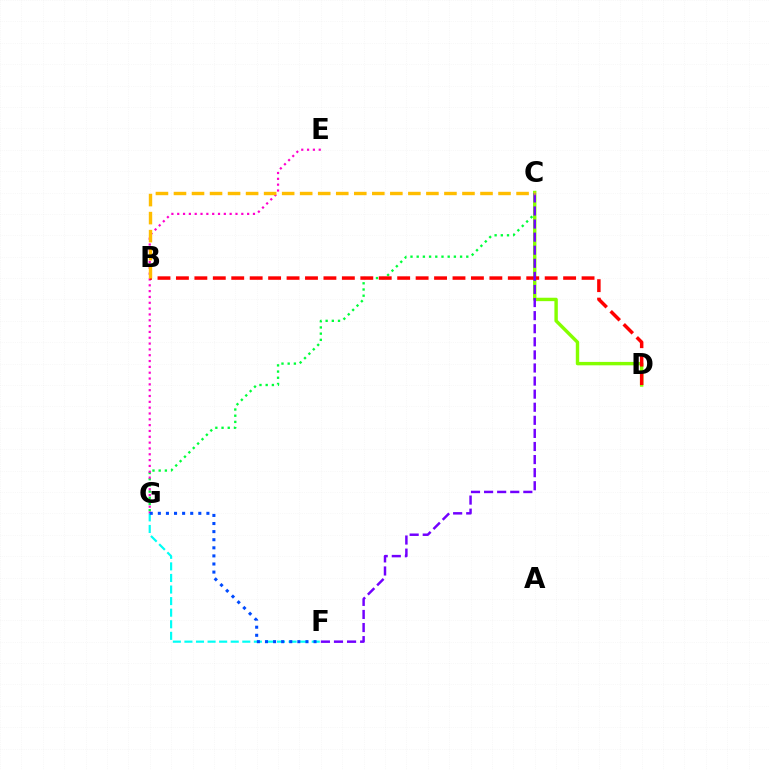{('F', 'G'): [{'color': '#00fff6', 'line_style': 'dashed', 'thickness': 1.57}, {'color': '#004bff', 'line_style': 'dotted', 'thickness': 2.2}], ('C', 'G'): [{'color': '#00ff39', 'line_style': 'dotted', 'thickness': 1.68}], ('C', 'D'): [{'color': '#84ff00', 'line_style': 'solid', 'thickness': 2.45}], ('E', 'G'): [{'color': '#ff00cf', 'line_style': 'dotted', 'thickness': 1.58}], ('B', 'D'): [{'color': '#ff0000', 'line_style': 'dashed', 'thickness': 2.5}], ('C', 'F'): [{'color': '#7200ff', 'line_style': 'dashed', 'thickness': 1.78}], ('B', 'C'): [{'color': '#ffbd00', 'line_style': 'dashed', 'thickness': 2.45}]}